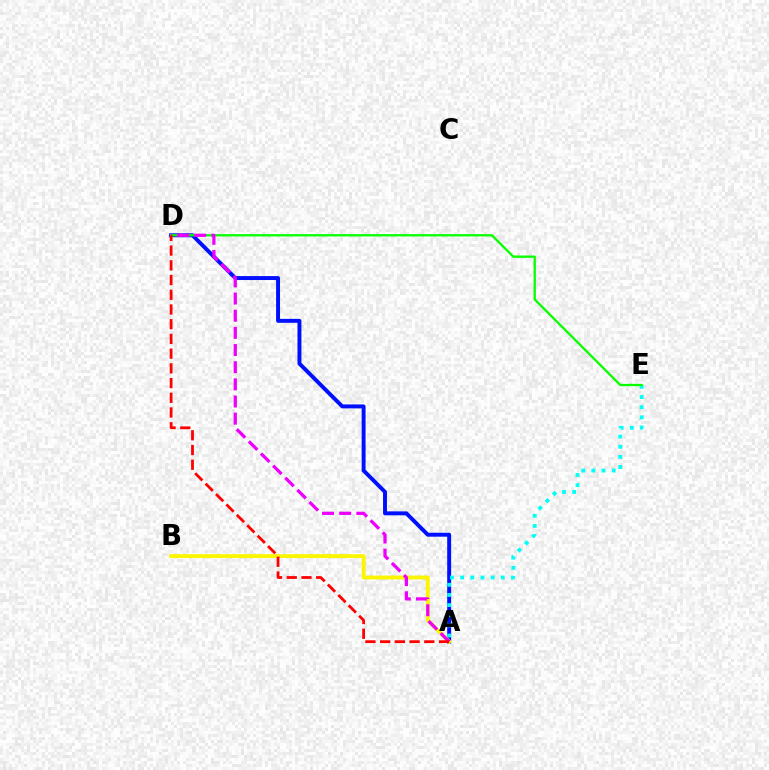{('A', 'D'): [{'color': '#0010ff', 'line_style': 'solid', 'thickness': 2.84}, {'color': '#ee00ff', 'line_style': 'dashed', 'thickness': 2.33}, {'color': '#ff0000', 'line_style': 'dashed', 'thickness': 2.0}], ('A', 'E'): [{'color': '#00fff6', 'line_style': 'dotted', 'thickness': 2.76}], ('A', 'B'): [{'color': '#fcf500', 'line_style': 'solid', 'thickness': 2.78}], ('D', 'E'): [{'color': '#08ff00', 'line_style': 'solid', 'thickness': 1.66}]}